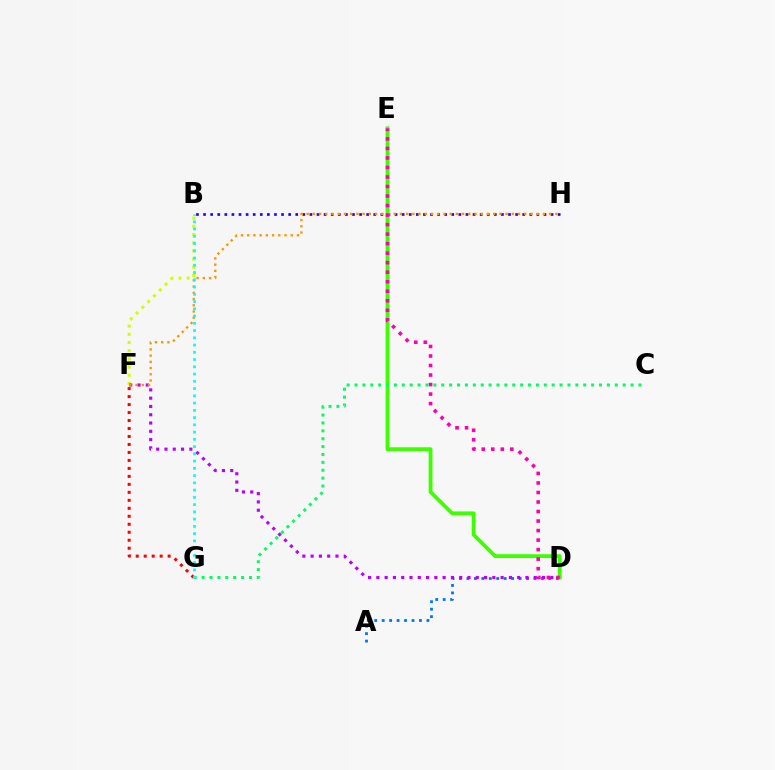{('A', 'D'): [{'color': '#0074ff', 'line_style': 'dotted', 'thickness': 2.03}], ('B', 'F'): [{'color': '#d1ff00', 'line_style': 'dotted', 'thickness': 2.23}], ('F', 'G'): [{'color': '#ff0000', 'line_style': 'dotted', 'thickness': 2.17}], ('D', 'F'): [{'color': '#b900ff', 'line_style': 'dotted', 'thickness': 2.25}], ('B', 'H'): [{'color': '#2500ff', 'line_style': 'dotted', 'thickness': 1.93}], ('D', 'E'): [{'color': '#3dff00', 'line_style': 'solid', 'thickness': 2.73}, {'color': '#ff00ac', 'line_style': 'dotted', 'thickness': 2.59}], ('F', 'H'): [{'color': '#ff9400', 'line_style': 'dotted', 'thickness': 1.69}], ('C', 'G'): [{'color': '#00ff5c', 'line_style': 'dotted', 'thickness': 2.14}], ('B', 'G'): [{'color': '#00fff6', 'line_style': 'dotted', 'thickness': 1.97}]}